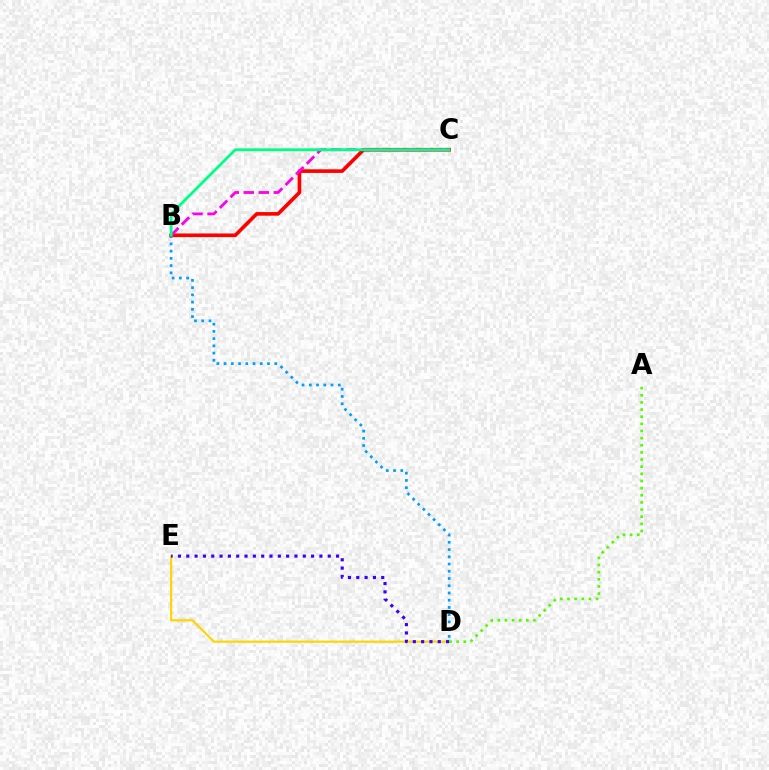{('B', 'D'): [{'color': '#009eff', 'line_style': 'dotted', 'thickness': 1.97}], ('D', 'E'): [{'color': '#ffd500', 'line_style': 'solid', 'thickness': 1.56}, {'color': '#3700ff', 'line_style': 'dotted', 'thickness': 2.26}], ('B', 'C'): [{'color': '#ff0000', 'line_style': 'solid', 'thickness': 2.61}, {'color': '#ff00ed', 'line_style': 'dashed', 'thickness': 2.04}, {'color': '#00ff86', 'line_style': 'solid', 'thickness': 2.03}], ('A', 'D'): [{'color': '#4fff00', 'line_style': 'dotted', 'thickness': 1.94}]}